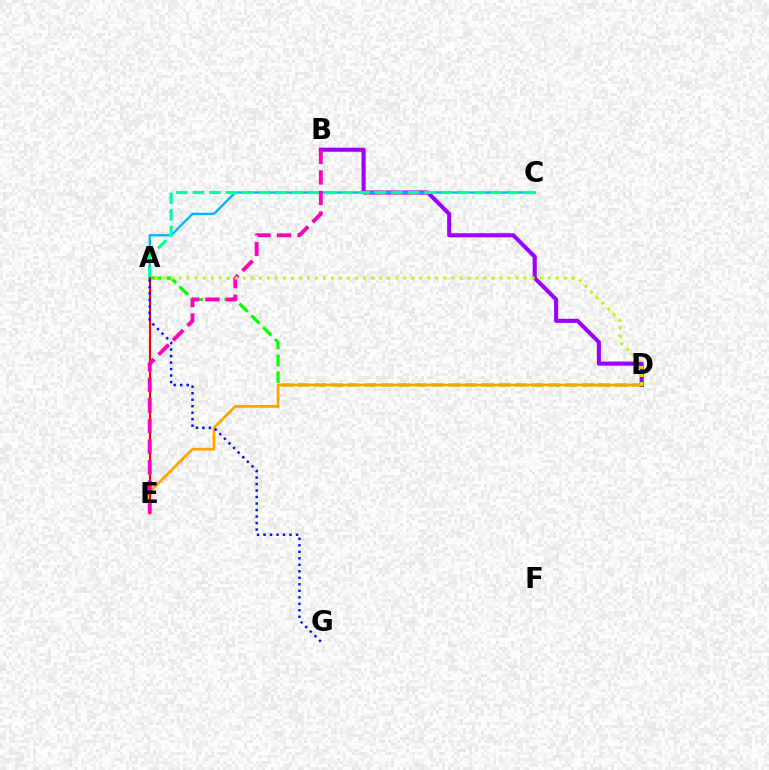{('A', 'D'): [{'color': '#08ff00', 'line_style': 'dashed', 'thickness': 2.27}, {'color': '#b3ff00', 'line_style': 'dotted', 'thickness': 2.18}], ('B', 'D'): [{'color': '#9b00ff', 'line_style': 'solid', 'thickness': 2.93}], ('A', 'C'): [{'color': '#00b5ff', 'line_style': 'solid', 'thickness': 1.68}, {'color': '#00ff9d', 'line_style': 'dashed', 'thickness': 2.25}], ('D', 'E'): [{'color': '#ffa500', 'line_style': 'solid', 'thickness': 1.97}], ('A', 'E'): [{'color': '#ff0000', 'line_style': 'solid', 'thickness': 1.54}], ('B', 'E'): [{'color': '#ff00bd', 'line_style': 'dashed', 'thickness': 2.79}], ('A', 'G'): [{'color': '#0010ff', 'line_style': 'dotted', 'thickness': 1.77}]}